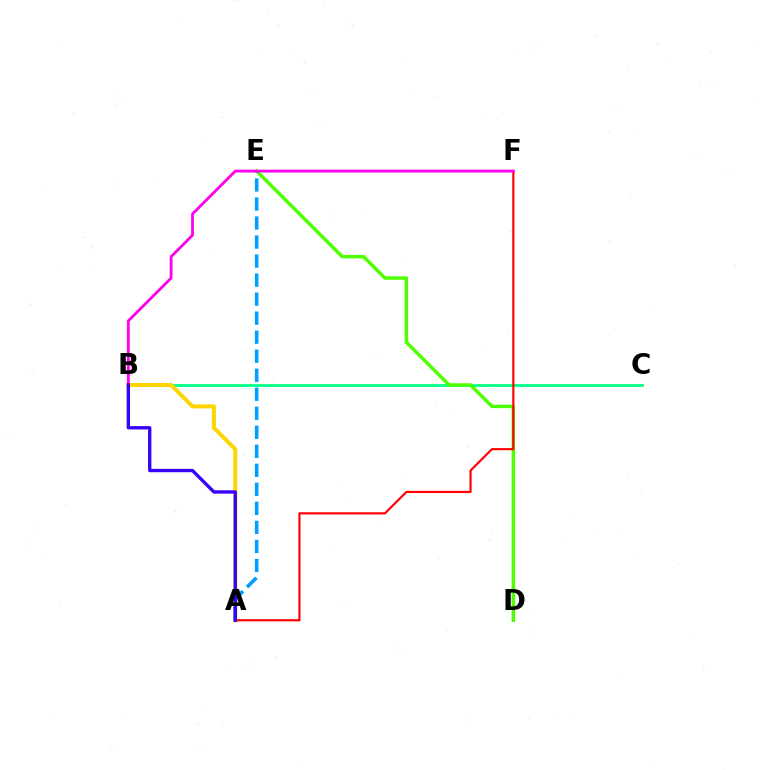{('B', 'C'): [{'color': '#00ff86', 'line_style': 'solid', 'thickness': 1.99}], ('A', 'B'): [{'color': '#ffd500', 'line_style': 'solid', 'thickness': 2.9}, {'color': '#3700ff', 'line_style': 'solid', 'thickness': 2.4}], ('D', 'E'): [{'color': '#4fff00', 'line_style': 'solid', 'thickness': 2.49}], ('A', 'E'): [{'color': '#009eff', 'line_style': 'dashed', 'thickness': 2.58}], ('A', 'F'): [{'color': '#ff0000', 'line_style': 'solid', 'thickness': 1.56}], ('B', 'F'): [{'color': '#ff00ed', 'line_style': 'solid', 'thickness': 2.02}]}